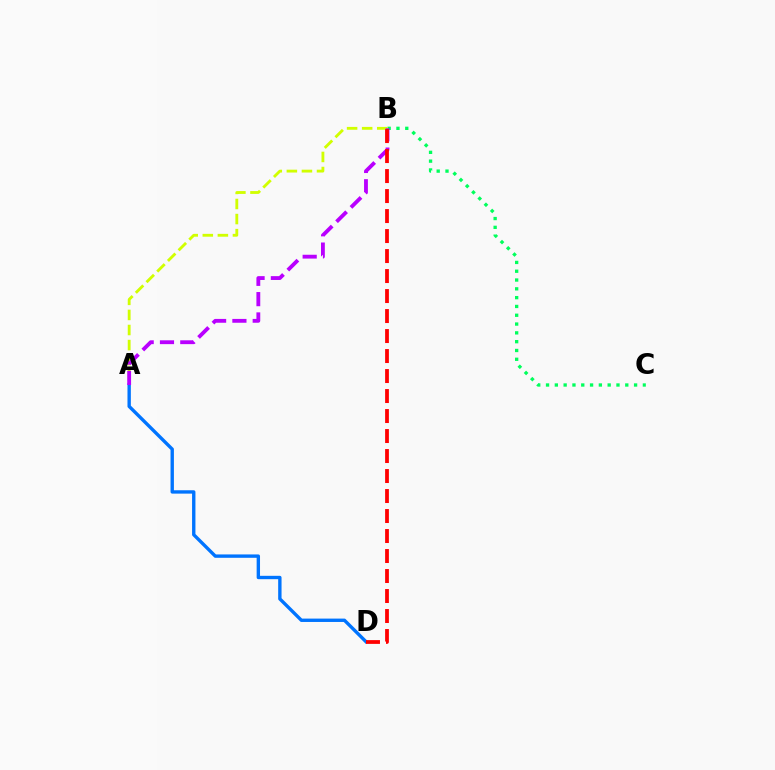{('B', 'C'): [{'color': '#00ff5c', 'line_style': 'dotted', 'thickness': 2.39}], ('A', 'D'): [{'color': '#0074ff', 'line_style': 'solid', 'thickness': 2.43}], ('A', 'B'): [{'color': '#d1ff00', 'line_style': 'dashed', 'thickness': 2.05}, {'color': '#b900ff', 'line_style': 'dashed', 'thickness': 2.76}], ('B', 'D'): [{'color': '#ff0000', 'line_style': 'dashed', 'thickness': 2.72}]}